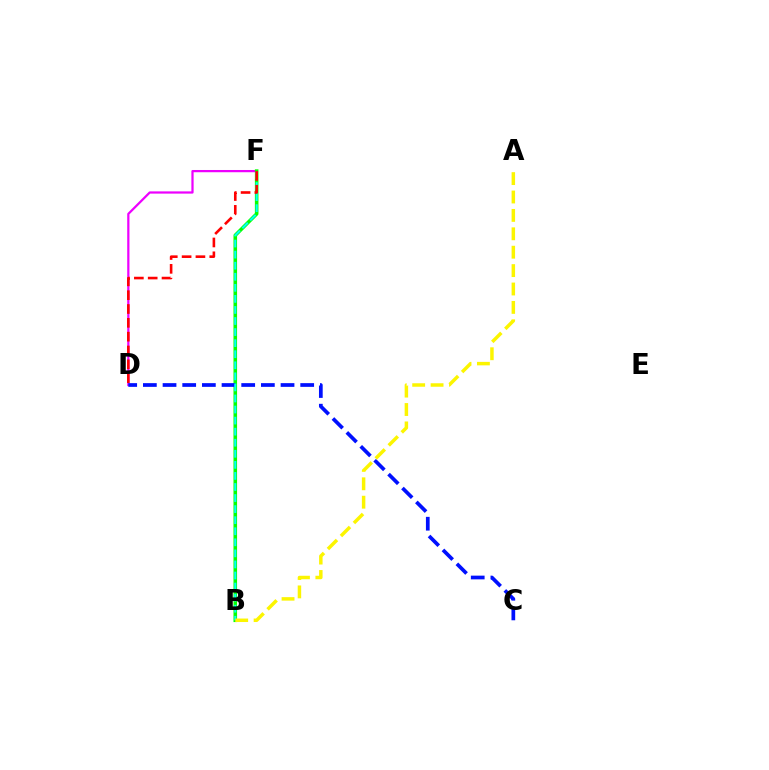{('D', 'F'): [{'color': '#ee00ff', 'line_style': 'solid', 'thickness': 1.61}, {'color': '#ff0000', 'line_style': 'dashed', 'thickness': 1.88}], ('B', 'F'): [{'color': '#08ff00', 'line_style': 'solid', 'thickness': 2.58}, {'color': '#00fff6', 'line_style': 'dashed', 'thickness': 1.5}], ('C', 'D'): [{'color': '#0010ff', 'line_style': 'dashed', 'thickness': 2.67}], ('A', 'B'): [{'color': '#fcf500', 'line_style': 'dashed', 'thickness': 2.5}]}